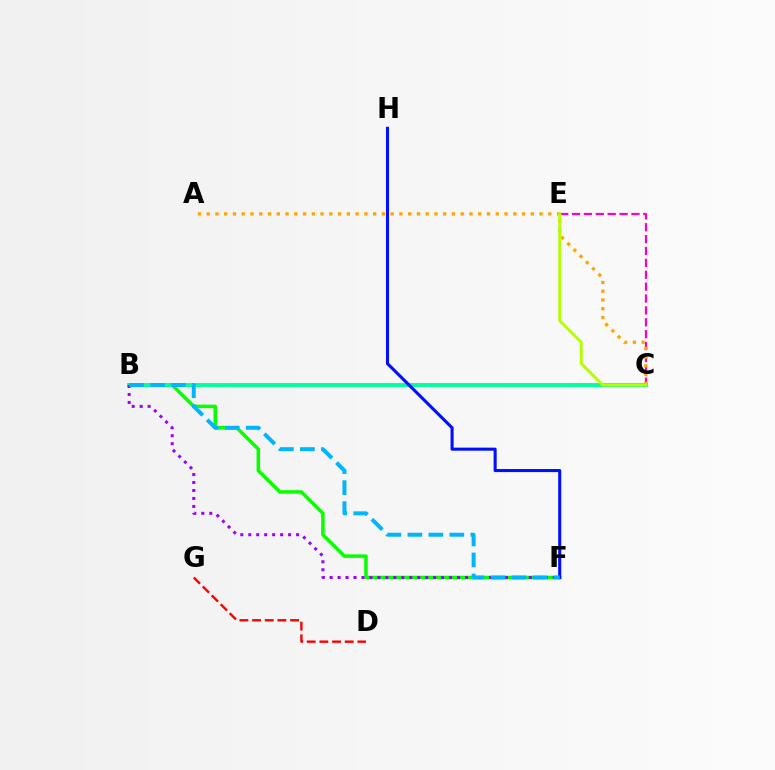{('B', 'F'): [{'color': '#08ff00', 'line_style': 'solid', 'thickness': 2.53}, {'color': '#9b00ff', 'line_style': 'dotted', 'thickness': 2.17}, {'color': '#00b5ff', 'line_style': 'dashed', 'thickness': 2.85}], ('C', 'E'): [{'color': '#ff00bd', 'line_style': 'dashed', 'thickness': 1.61}, {'color': '#b3ff00', 'line_style': 'solid', 'thickness': 2.07}], ('B', 'C'): [{'color': '#00ff9d', 'line_style': 'solid', 'thickness': 2.8}], ('F', 'H'): [{'color': '#0010ff', 'line_style': 'solid', 'thickness': 2.21}], ('A', 'C'): [{'color': '#ffa500', 'line_style': 'dotted', 'thickness': 2.38}], ('D', 'G'): [{'color': '#ff0000', 'line_style': 'dashed', 'thickness': 1.72}]}